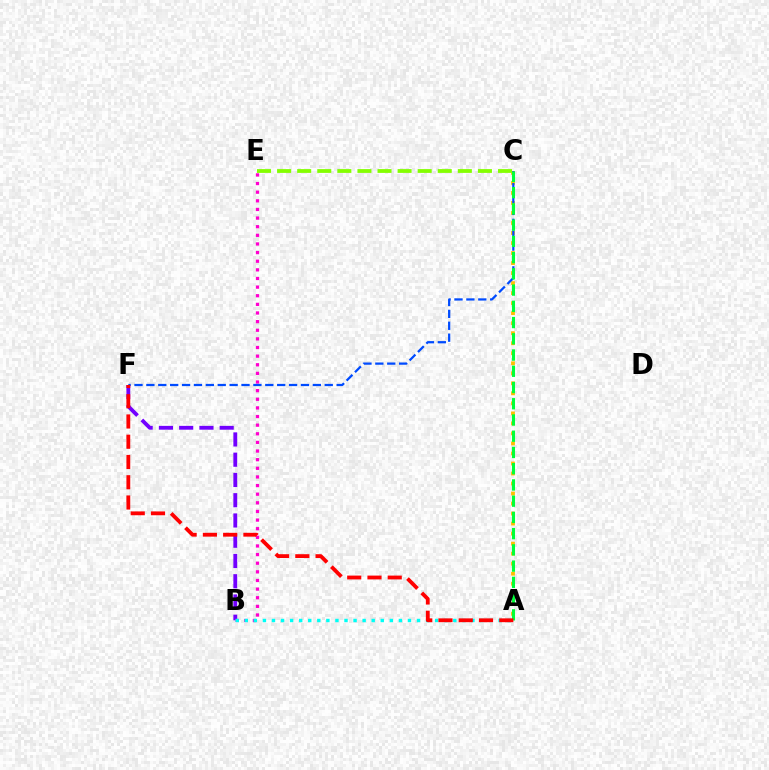{('A', 'C'): [{'color': '#ffbd00', 'line_style': 'dotted', 'thickness': 2.72}, {'color': '#00ff39', 'line_style': 'dashed', 'thickness': 2.21}], ('B', 'F'): [{'color': '#7200ff', 'line_style': 'dashed', 'thickness': 2.75}], ('B', 'E'): [{'color': '#ff00cf', 'line_style': 'dotted', 'thickness': 2.34}], ('C', 'E'): [{'color': '#84ff00', 'line_style': 'dashed', 'thickness': 2.73}], ('C', 'F'): [{'color': '#004bff', 'line_style': 'dashed', 'thickness': 1.62}], ('A', 'B'): [{'color': '#00fff6', 'line_style': 'dotted', 'thickness': 2.46}], ('A', 'F'): [{'color': '#ff0000', 'line_style': 'dashed', 'thickness': 2.75}]}